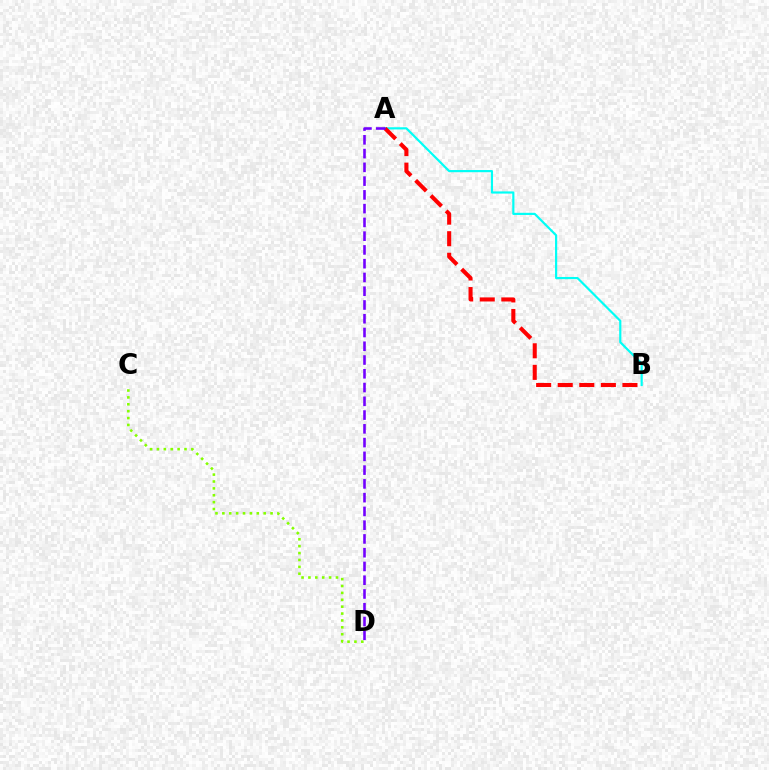{('A', 'B'): [{'color': '#00fff6', 'line_style': 'solid', 'thickness': 1.57}, {'color': '#ff0000', 'line_style': 'dashed', 'thickness': 2.93}], ('C', 'D'): [{'color': '#84ff00', 'line_style': 'dotted', 'thickness': 1.87}], ('A', 'D'): [{'color': '#7200ff', 'line_style': 'dashed', 'thickness': 1.87}]}